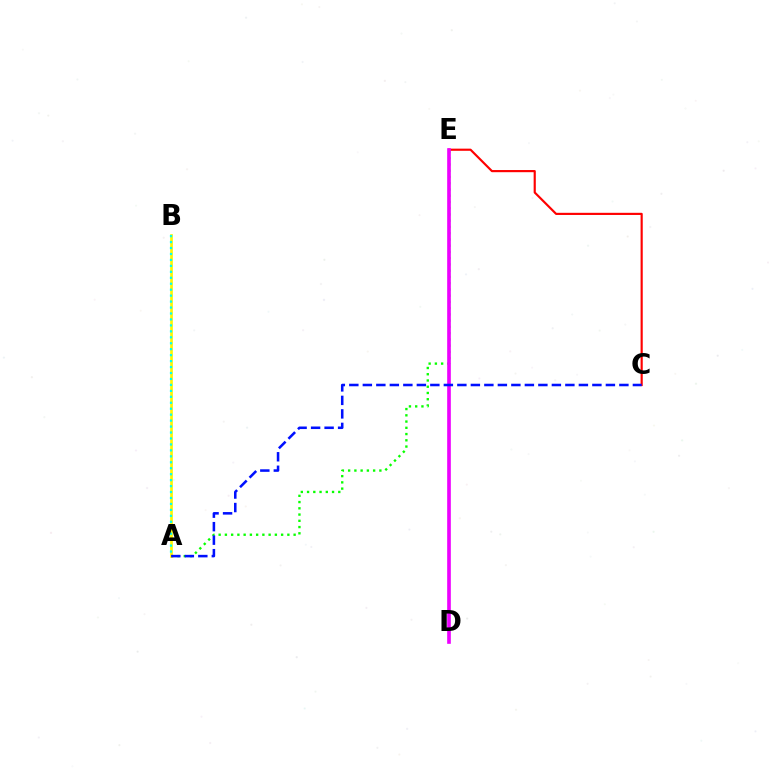{('A', 'E'): [{'color': '#08ff00', 'line_style': 'dotted', 'thickness': 1.7}], ('A', 'B'): [{'color': '#fcf500', 'line_style': 'solid', 'thickness': 1.94}, {'color': '#00fff6', 'line_style': 'dotted', 'thickness': 1.62}], ('C', 'E'): [{'color': '#ff0000', 'line_style': 'solid', 'thickness': 1.56}], ('D', 'E'): [{'color': '#ee00ff', 'line_style': 'solid', 'thickness': 2.63}], ('A', 'C'): [{'color': '#0010ff', 'line_style': 'dashed', 'thickness': 1.83}]}